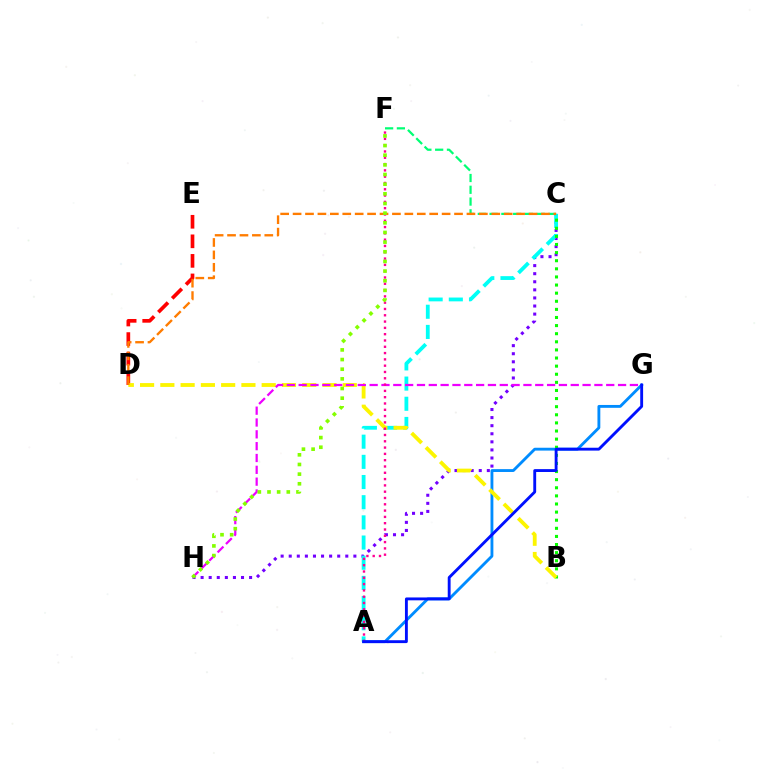{('C', 'H'): [{'color': '#7200ff', 'line_style': 'dotted', 'thickness': 2.2}], ('D', 'E'): [{'color': '#ff0000', 'line_style': 'dashed', 'thickness': 2.66}], ('A', 'C'): [{'color': '#00fff6', 'line_style': 'dashed', 'thickness': 2.74}], ('A', 'G'): [{'color': '#008cff', 'line_style': 'solid', 'thickness': 2.05}, {'color': '#0010ff', 'line_style': 'solid', 'thickness': 2.07}], ('B', 'C'): [{'color': '#08ff00', 'line_style': 'dotted', 'thickness': 2.2}], ('B', 'D'): [{'color': '#fcf500', 'line_style': 'dashed', 'thickness': 2.75}], ('G', 'H'): [{'color': '#ee00ff', 'line_style': 'dashed', 'thickness': 1.61}], ('C', 'F'): [{'color': '#00ff74', 'line_style': 'dashed', 'thickness': 1.6}], ('C', 'D'): [{'color': '#ff7c00', 'line_style': 'dashed', 'thickness': 1.69}], ('A', 'F'): [{'color': '#ff0094', 'line_style': 'dotted', 'thickness': 1.71}], ('F', 'H'): [{'color': '#84ff00', 'line_style': 'dotted', 'thickness': 2.62}]}